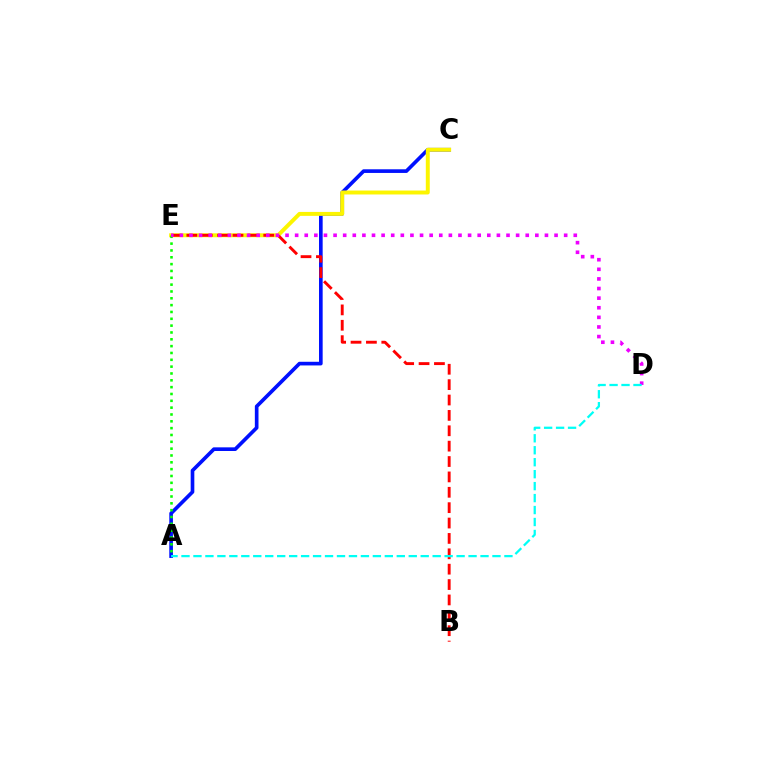{('A', 'C'): [{'color': '#0010ff', 'line_style': 'solid', 'thickness': 2.63}], ('C', 'E'): [{'color': '#fcf500', 'line_style': 'solid', 'thickness': 2.84}], ('B', 'E'): [{'color': '#ff0000', 'line_style': 'dashed', 'thickness': 2.09}], ('A', 'E'): [{'color': '#08ff00', 'line_style': 'dotted', 'thickness': 1.86}], ('D', 'E'): [{'color': '#ee00ff', 'line_style': 'dotted', 'thickness': 2.61}], ('A', 'D'): [{'color': '#00fff6', 'line_style': 'dashed', 'thickness': 1.62}]}